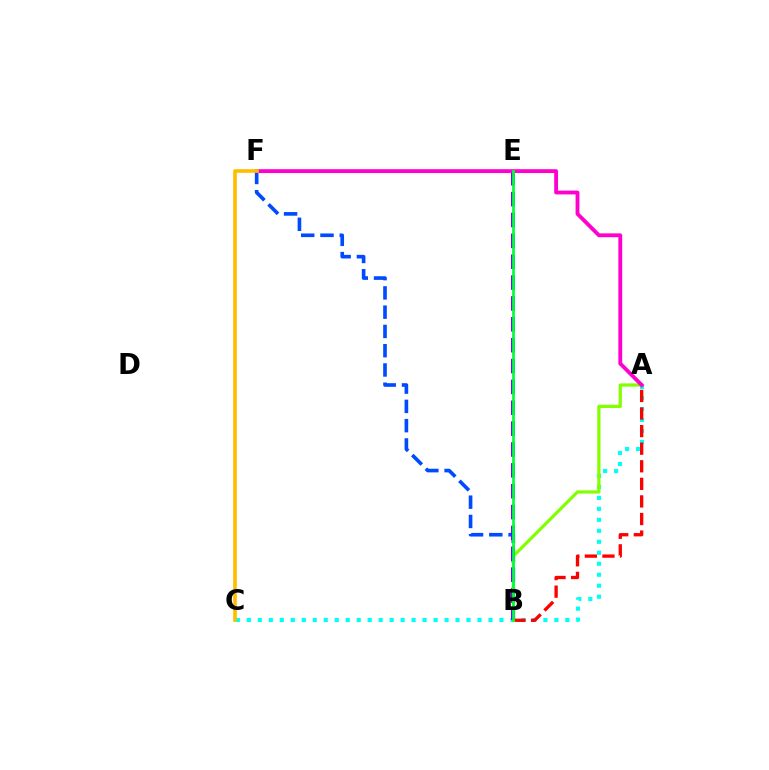{('A', 'C'): [{'color': '#00fff6', 'line_style': 'dotted', 'thickness': 2.98}], ('A', 'B'): [{'color': '#ff0000', 'line_style': 'dashed', 'thickness': 2.39}, {'color': '#84ff00', 'line_style': 'solid', 'thickness': 2.32}], ('B', 'F'): [{'color': '#004bff', 'line_style': 'dashed', 'thickness': 2.62}], ('B', 'E'): [{'color': '#7200ff', 'line_style': 'dashed', 'thickness': 2.83}, {'color': '#00ff39', 'line_style': 'solid', 'thickness': 1.97}], ('A', 'F'): [{'color': '#ff00cf', 'line_style': 'solid', 'thickness': 2.76}], ('C', 'F'): [{'color': '#ffbd00', 'line_style': 'solid', 'thickness': 2.63}]}